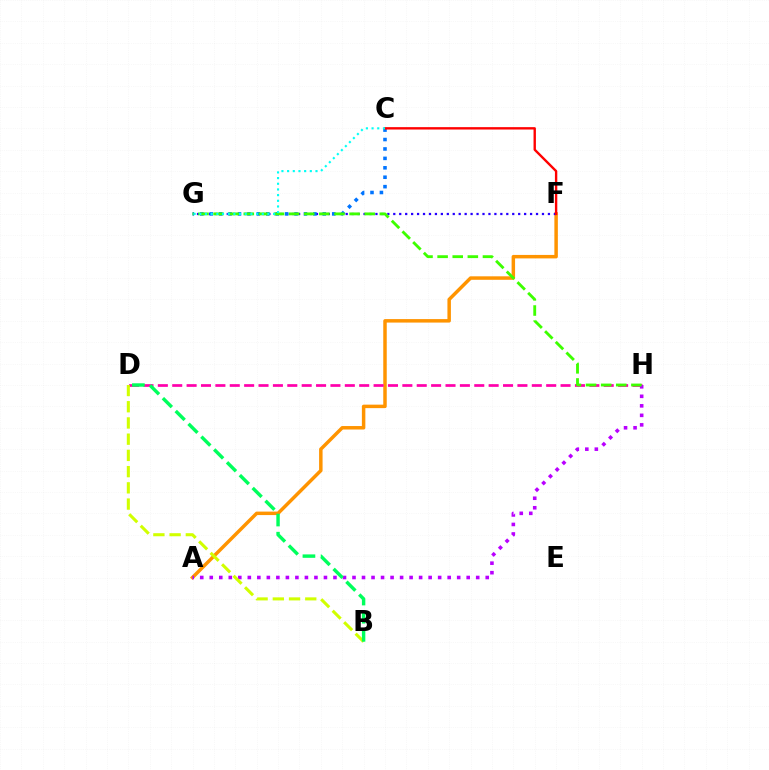{('A', 'F'): [{'color': '#ff9400', 'line_style': 'solid', 'thickness': 2.51}], ('F', 'G'): [{'color': '#2500ff', 'line_style': 'dotted', 'thickness': 1.62}], ('C', 'G'): [{'color': '#0074ff', 'line_style': 'dotted', 'thickness': 2.56}, {'color': '#00fff6', 'line_style': 'dotted', 'thickness': 1.54}], ('D', 'H'): [{'color': '#ff00ac', 'line_style': 'dashed', 'thickness': 1.95}], ('A', 'H'): [{'color': '#b900ff', 'line_style': 'dotted', 'thickness': 2.59}], ('C', 'F'): [{'color': '#ff0000', 'line_style': 'solid', 'thickness': 1.71}], ('B', 'D'): [{'color': '#d1ff00', 'line_style': 'dashed', 'thickness': 2.2}, {'color': '#00ff5c', 'line_style': 'dashed', 'thickness': 2.46}], ('G', 'H'): [{'color': '#3dff00', 'line_style': 'dashed', 'thickness': 2.05}]}